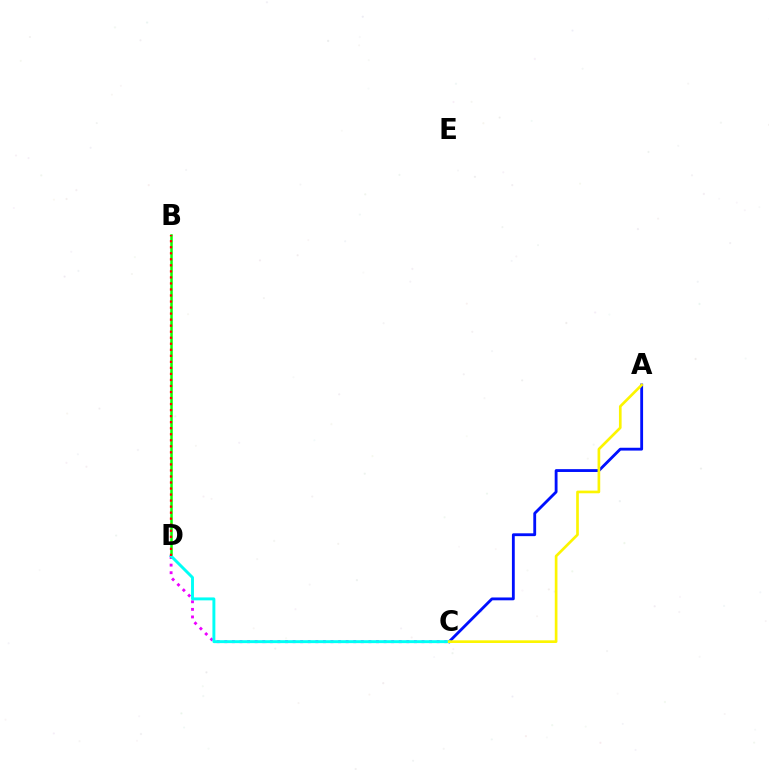{('A', 'C'): [{'color': '#0010ff', 'line_style': 'solid', 'thickness': 2.04}, {'color': '#fcf500', 'line_style': 'solid', 'thickness': 1.92}], ('C', 'D'): [{'color': '#ee00ff', 'line_style': 'dotted', 'thickness': 2.06}, {'color': '#00fff6', 'line_style': 'solid', 'thickness': 2.11}], ('B', 'D'): [{'color': '#08ff00', 'line_style': 'solid', 'thickness': 1.81}, {'color': '#ff0000', 'line_style': 'dotted', 'thickness': 1.64}]}